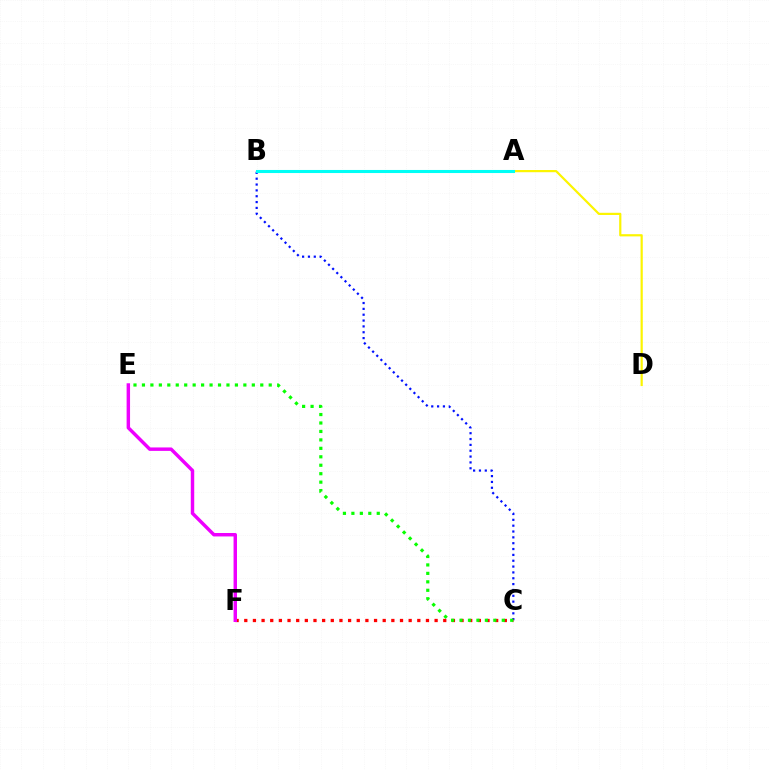{('A', 'D'): [{'color': '#fcf500', 'line_style': 'solid', 'thickness': 1.58}], ('B', 'C'): [{'color': '#0010ff', 'line_style': 'dotted', 'thickness': 1.59}], ('C', 'F'): [{'color': '#ff0000', 'line_style': 'dotted', 'thickness': 2.35}], ('A', 'B'): [{'color': '#00fff6', 'line_style': 'solid', 'thickness': 2.21}], ('C', 'E'): [{'color': '#08ff00', 'line_style': 'dotted', 'thickness': 2.3}], ('E', 'F'): [{'color': '#ee00ff', 'line_style': 'solid', 'thickness': 2.48}]}